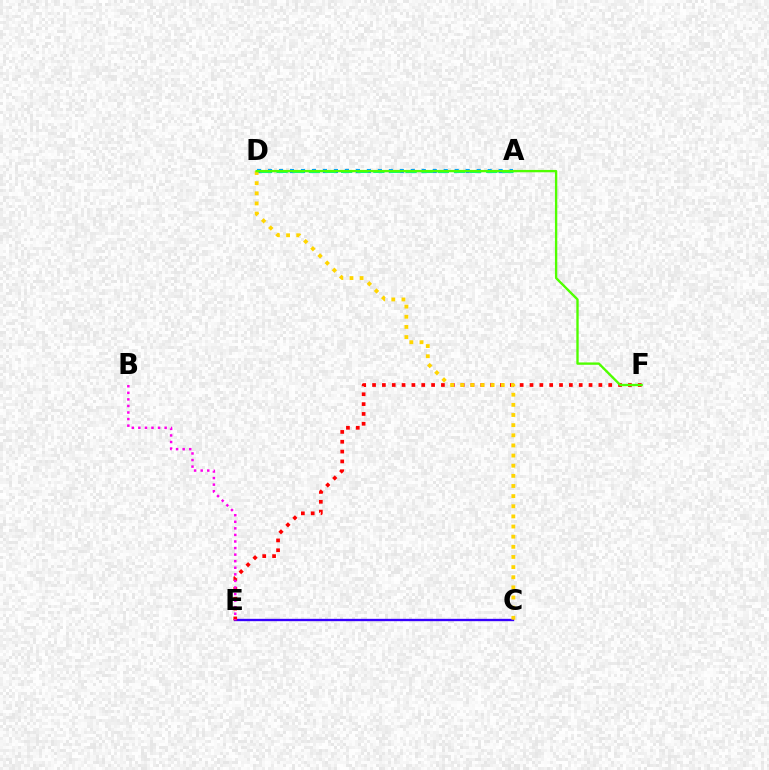{('C', 'E'): [{'color': '#3700ff', 'line_style': 'solid', 'thickness': 1.69}], ('E', 'F'): [{'color': '#ff0000', 'line_style': 'dotted', 'thickness': 2.67}], ('B', 'E'): [{'color': '#ff00ed', 'line_style': 'dotted', 'thickness': 1.79}], ('A', 'D'): [{'color': '#009eff', 'line_style': 'dotted', 'thickness': 2.98}, {'color': '#00ff86', 'line_style': 'dashed', 'thickness': 2.19}], ('C', 'D'): [{'color': '#ffd500', 'line_style': 'dotted', 'thickness': 2.75}], ('D', 'F'): [{'color': '#4fff00', 'line_style': 'solid', 'thickness': 1.69}]}